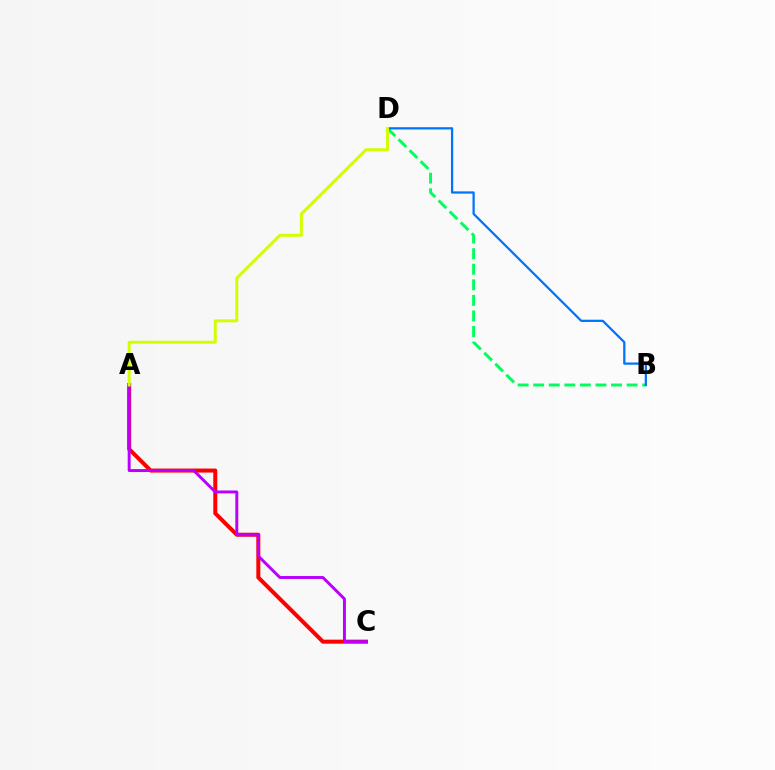{('B', 'D'): [{'color': '#00ff5c', 'line_style': 'dashed', 'thickness': 2.12}, {'color': '#0074ff', 'line_style': 'solid', 'thickness': 1.62}], ('A', 'C'): [{'color': '#ff0000', 'line_style': 'solid', 'thickness': 2.89}, {'color': '#b900ff', 'line_style': 'solid', 'thickness': 2.12}], ('A', 'D'): [{'color': '#d1ff00', 'line_style': 'solid', 'thickness': 2.13}]}